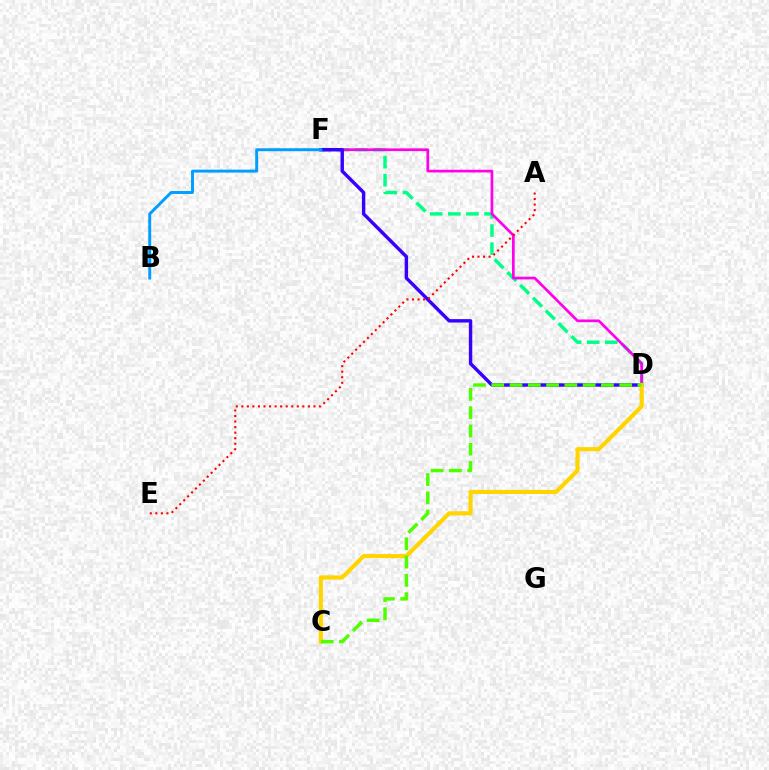{('D', 'F'): [{'color': '#00ff86', 'line_style': 'dashed', 'thickness': 2.46}, {'color': '#ff00ed', 'line_style': 'solid', 'thickness': 1.95}, {'color': '#3700ff', 'line_style': 'solid', 'thickness': 2.46}], ('B', 'F'): [{'color': '#009eff', 'line_style': 'solid', 'thickness': 2.11}], ('A', 'E'): [{'color': '#ff0000', 'line_style': 'dotted', 'thickness': 1.51}], ('C', 'D'): [{'color': '#ffd500', 'line_style': 'solid', 'thickness': 2.97}, {'color': '#4fff00', 'line_style': 'dashed', 'thickness': 2.48}]}